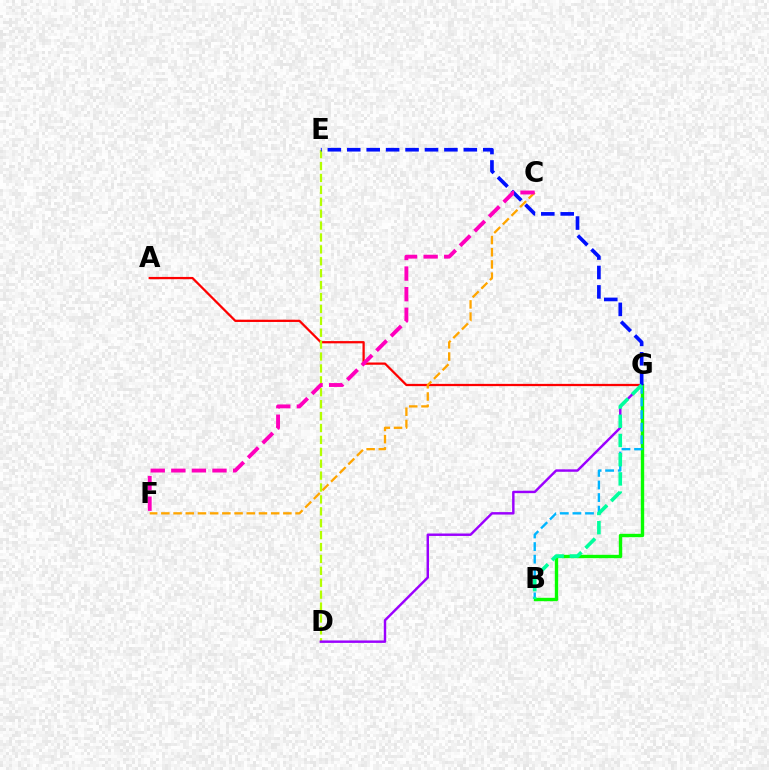{('A', 'G'): [{'color': '#ff0000', 'line_style': 'solid', 'thickness': 1.62}], ('D', 'E'): [{'color': '#b3ff00', 'line_style': 'dashed', 'thickness': 1.62}], ('B', 'G'): [{'color': '#08ff00', 'line_style': 'solid', 'thickness': 2.43}, {'color': '#00b5ff', 'line_style': 'dashed', 'thickness': 1.71}, {'color': '#00ff9d', 'line_style': 'dashed', 'thickness': 2.61}], ('D', 'G'): [{'color': '#9b00ff', 'line_style': 'solid', 'thickness': 1.76}], ('E', 'G'): [{'color': '#0010ff', 'line_style': 'dashed', 'thickness': 2.64}], ('C', 'F'): [{'color': '#ffa500', 'line_style': 'dashed', 'thickness': 1.66}, {'color': '#ff00bd', 'line_style': 'dashed', 'thickness': 2.8}]}